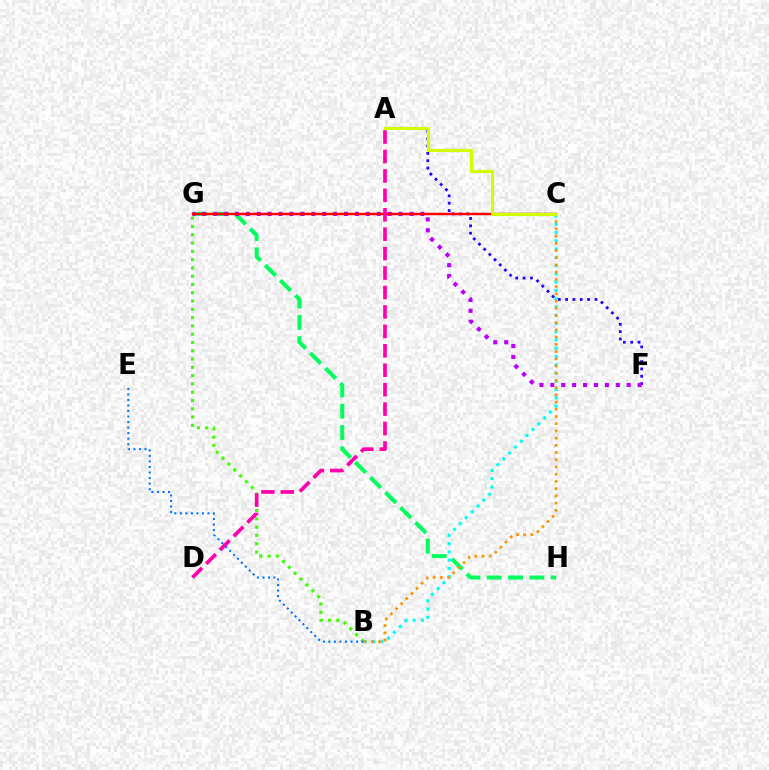{('B', 'G'): [{'color': '#3dff00', 'line_style': 'dotted', 'thickness': 2.25}], ('A', 'F'): [{'color': '#2500ff', 'line_style': 'dotted', 'thickness': 1.99}], ('B', 'E'): [{'color': '#0074ff', 'line_style': 'dotted', 'thickness': 1.5}], ('G', 'H'): [{'color': '#00ff5c', 'line_style': 'dashed', 'thickness': 2.89}], ('F', 'G'): [{'color': '#b900ff', 'line_style': 'dotted', 'thickness': 2.96}], ('C', 'G'): [{'color': '#ff0000', 'line_style': 'solid', 'thickness': 1.76}], ('B', 'C'): [{'color': '#00fff6', 'line_style': 'dotted', 'thickness': 2.25}, {'color': '#ff9400', 'line_style': 'dotted', 'thickness': 1.96}], ('A', 'C'): [{'color': '#d1ff00', 'line_style': 'solid', 'thickness': 2.24}], ('A', 'D'): [{'color': '#ff00ac', 'line_style': 'dashed', 'thickness': 2.64}]}